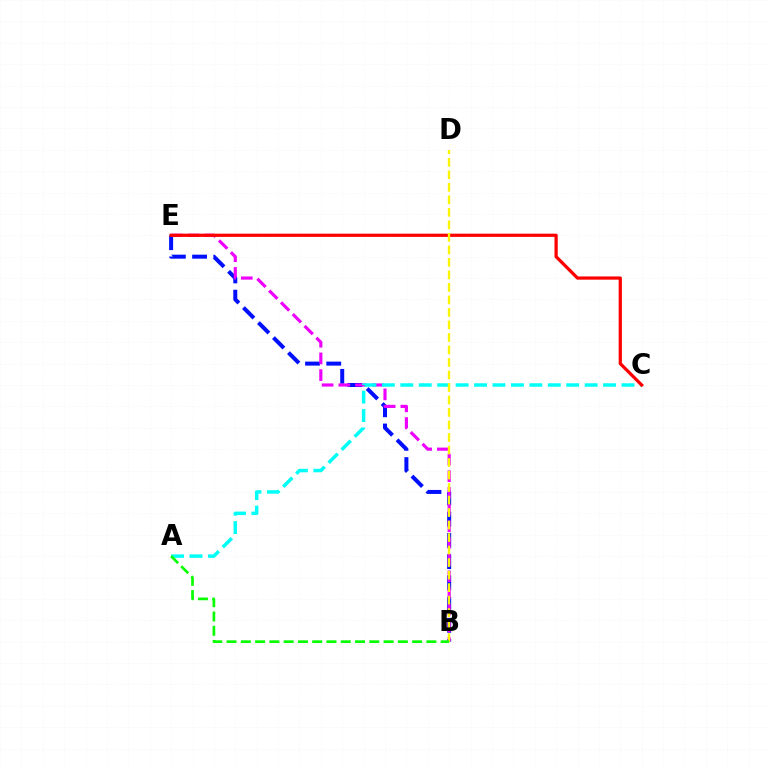{('B', 'E'): [{'color': '#0010ff', 'line_style': 'dashed', 'thickness': 2.88}, {'color': '#ee00ff', 'line_style': 'dashed', 'thickness': 2.27}], ('A', 'C'): [{'color': '#00fff6', 'line_style': 'dashed', 'thickness': 2.5}], ('C', 'E'): [{'color': '#ff0000', 'line_style': 'solid', 'thickness': 2.32}], ('B', 'D'): [{'color': '#fcf500', 'line_style': 'dashed', 'thickness': 1.7}], ('A', 'B'): [{'color': '#08ff00', 'line_style': 'dashed', 'thickness': 1.94}]}